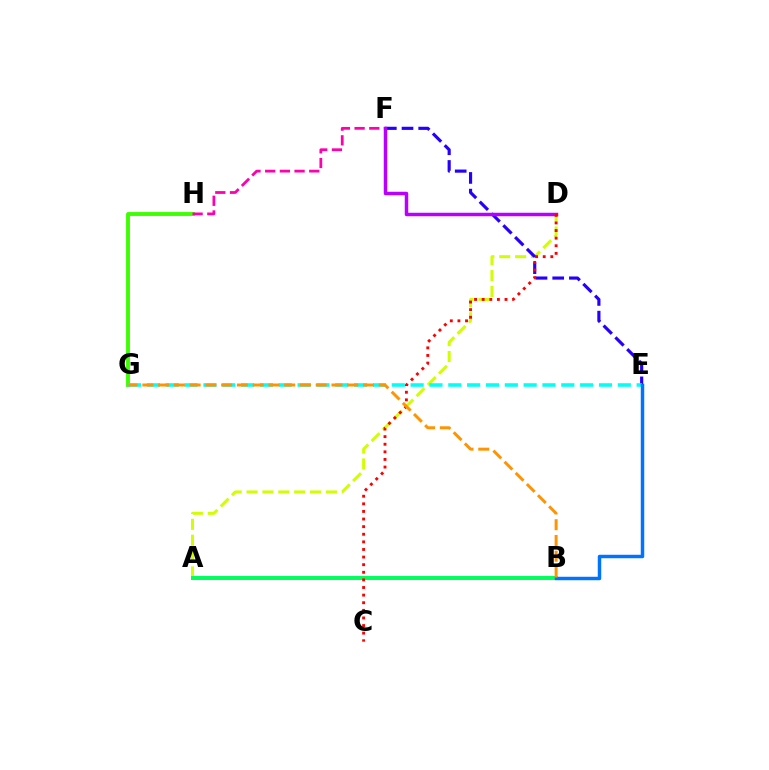{('A', 'D'): [{'color': '#d1ff00', 'line_style': 'dashed', 'thickness': 2.16}], ('E', 'F'): [{'color': '#2500ff', 'line_style': 'dashed', 'thickness': 2.27}], ('G', 'H'): [{'color': '#3dff00', 'line_style': 'solid', 'thickness': 2.78}], ('F', 'H'): [{'color': '#ff00ac', 'line_style': 'dashed', 'thickness': 2.0}], ('E', 'G'): [{'color': '#00fff6', 'line_style': 'dashed', 'thickness': 2.56}], ('D', 'F'): [{'color': '#b900ff', 'line_style': 'solid', 'thickness': 2.51}], ('A', 'B'): [{'color': '#00ff5c', 'line_style': 'solid', 'thickness': 2.86}], ('B', 'E'): [{'color': '#0074ff', 'line_style': 'solid', 'thickness': 2.5}], ('C', 'D'): [{'color': '#ff0000', 'line_style': 'dotted', 'thickness': 2.07}], ('B', 'G'): [{'color': '#ff9400', 'line_style': 'dashed', 'thickness': 2.14}]}